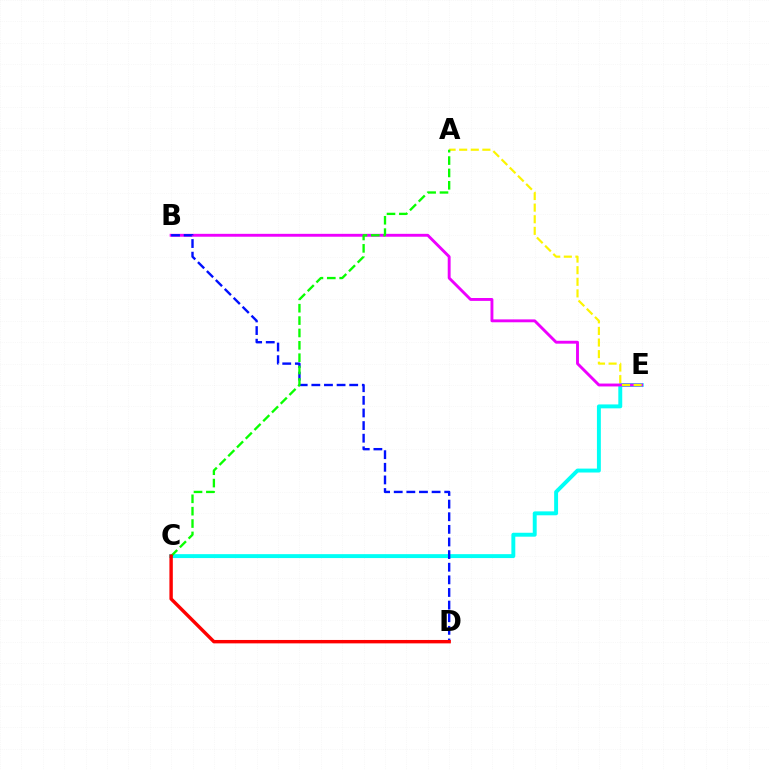{('C', 'E'): [{'color': '#00fff6', 'line_style': 'solid', 'thickness': 2.82}], ('B', 'E'): [{'color': '#ee00ff', 'line_style': 'solid', 'thickness': 2.08}], ('B', 'D'): [{'color': '#0010ff', 'line_style': 'dashed', 'thickness': 1.71}], ('A', 'E'): [{'color': '#fcf500', 'line_style': 'dashed', 'thickness': 1.58}], ('A', 'C'): [{'color': '#08ff00', 'line_style': 'dashed', 'thickness': 1.68}], ('C', 'D'): [{'color': '#ff0000', 'line_style': 'solid', 'thickness': 2.46}]}